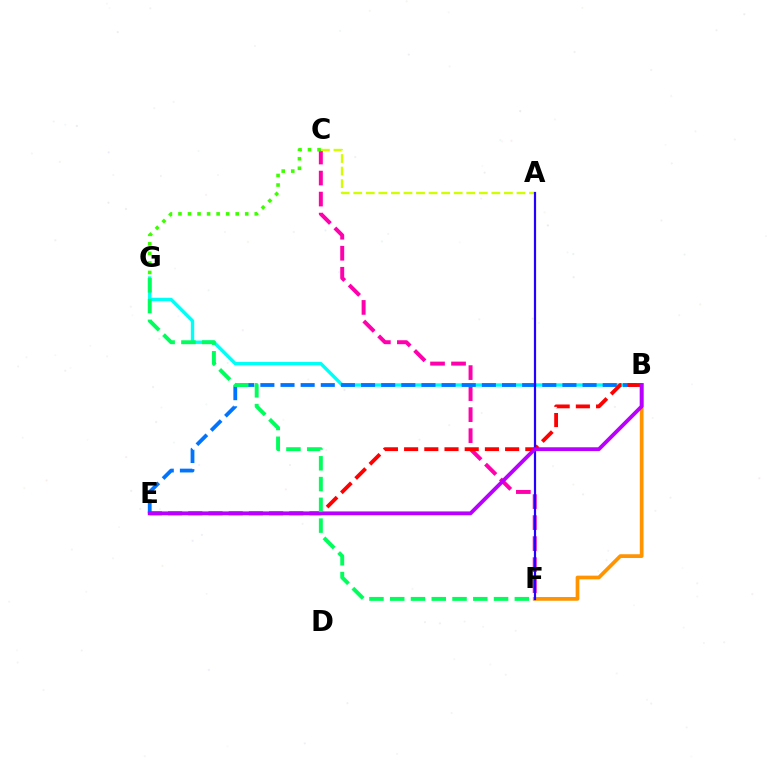{('C', 'F'): [{'color': '#ff00ac', 'line_style': 'dashed', 'thickness': 2.85}], ('C', 'G'): [{'color': '#3dff00', 'line_style': 'dotted', 'thickness': 2.59}], ('B', 'F'): [{'color': '#ff9400', 'line_style': 'solid', 'thickness': 2.68}], ('B', 'G'): [{'color': '#00fff6', 'line_style': 'solid', 'thickness': 2.44}], ('B', 'E'): [{'color': '#0074ff', 'line_style': 'dashed', 'thickness': 2.74}, {'color': '#ff0000', 'line_style': 'dashed', 'thickness': 2.74}, {'color': '#b900ff', 'line_style': 'solid', 'thickness': 2.75}], ('A', 'C'): [{'color': '#d1ff00', 'line_style': 'dashed', 'thickness': 1.71}], ('A', 'F'): [{'color': '#2500ff', 'line_style': 'solid', 'thickness': 1.59}], ('F', 'G'): [{'color': '#00ff5c', 'line_style': 'dashed', 'thickness': 2.82}]}